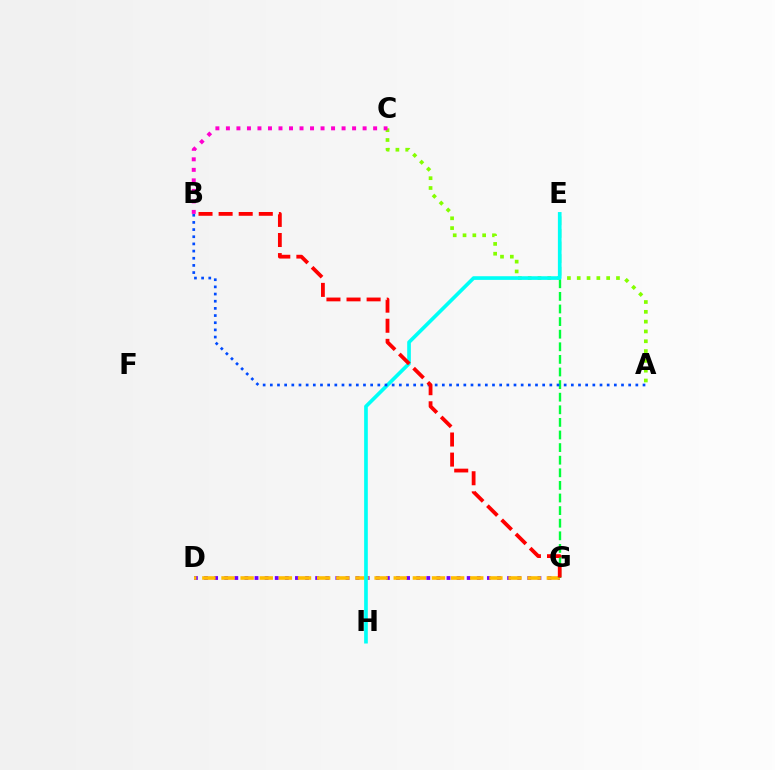{('D', 'G'): [{'color': '#7200ff', 'line_style': 'dotted', 'thickness': 2.74}, {'color': '#ffbd00', 'line_style': 'dashed', 'thickness': 2.6}], ('A', 'C'): [{'color': '#84ff00', 'line_style': 'dotted', 'thickness': 2.67}], ('E', 'G'): [{'color': '#00ff39', 'line_style': 'dashed', 'thickness': 1.71}], ('E', 'H'): [{'color': '#00fff6', 'line_style': 'solid', 'thickness': 2.64}], ('A', 'B'): [{'color': '#004bff', 'line_style': 'dotted', 'thickness': 1.95}], ('B', 'C'): [{'color': '#ff00cf', 'line_style': 'dotted', 'thickness': 2.86}], ('B', 'G'): [{'color': '#ff0000', 'line_style': 'dashed', 'thickness': 2.73}]}